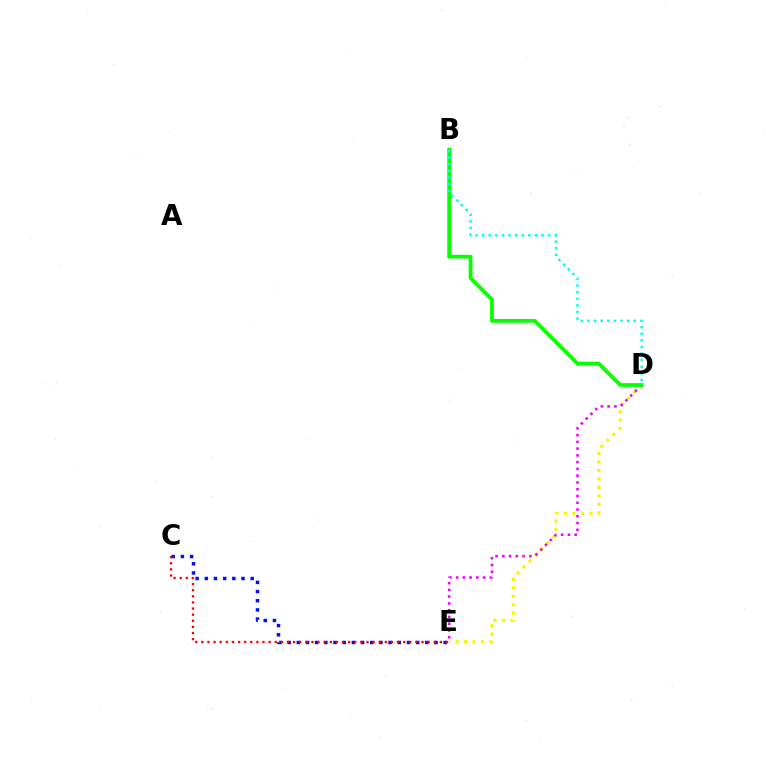{('C', 'E'): [{'color': '#0010ff', 'line_style': 'dotted', 'thickness': 2.49}, {'color': '#ff0000', 'line_style': 'dotted', 'thickness': 1.66}], ('D', 'E'): [{'color': '#fcf500', 'line_style': 'dotted', 'thickness': 2.3}, {'color': '#ee00ff', 'line_style': 'dotted', 'thickness': 1.84}], ('B', 'D'): [{'color': '#08ff00', 'line_style': 'solid', 'thickness': 2.71}, {'color': '#00fff6', 'line_style': 'dotted', 'thickness': 1.8}]}